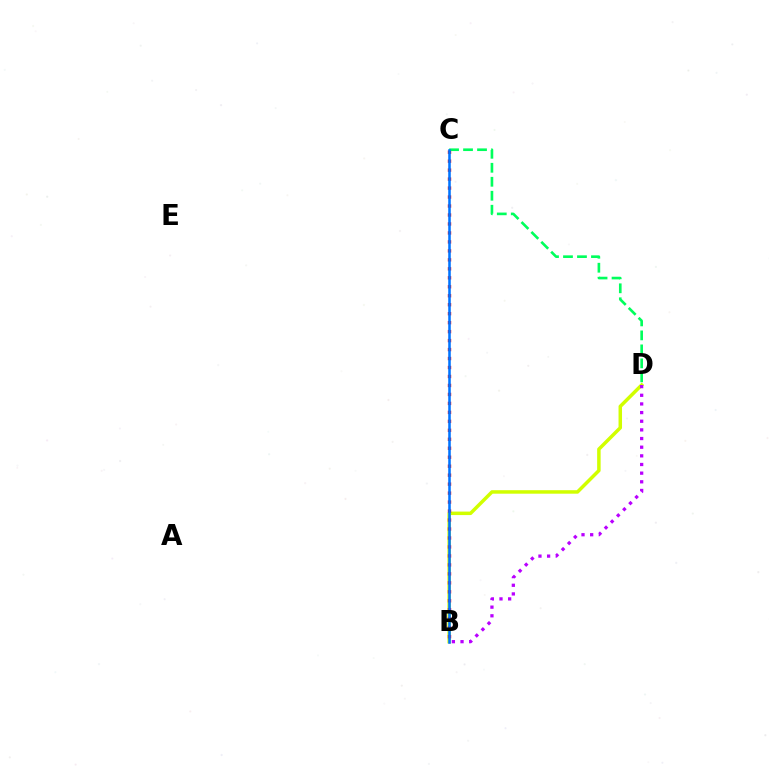{('B', 'D'): [{'color': '#d1ff00', 'line_style': 'solid', 'thickness': 2.51}, {'color': '#b900ff', 'line_style': 'dotted', 'thickness': 2.35}], ('B', 'C'): [{'color': '#ff0000', 'line_style': 'dotted', 'thickness': 2.44}, {'color': '#0074ff', 'line_style': 'solid', 'thickness': 1.84}], ('C', 'D'): [{'color': '#00ff5c', 'line_style': 'dashed', 'thickness': 1.9}]}